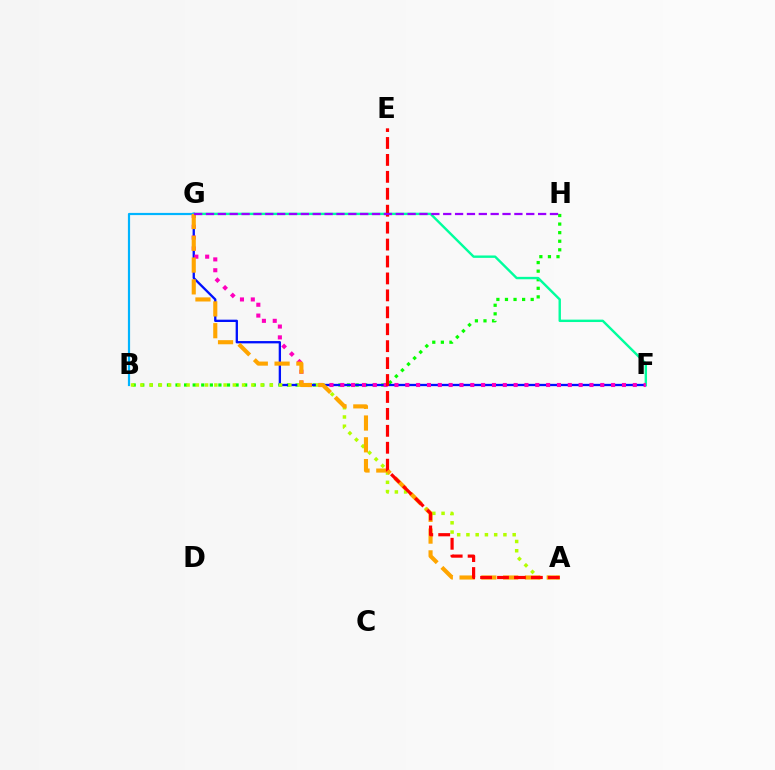{('B', 'H'): [{'color': '#08ff00', 'line_style': 'dotted', 'thickness': 2.33}], ('F', 'G'): [{'color': '#0010ff', 'line_style': 'solid', 'thickness': 1.67}, {'color': '#00ff9d', 'line_style': 'solid', 'thickness': 1.73}, {'color': '#ff00bd', 'line_style': 'dotted', 'thickness': 2.94}], ('A', 'B'): [{'color': '#b3ff00', 'line_style': 'dotted', 'thickness': 2.51}], ('B', 'G'): [{'color': '#00b5ff', 'line_style': 'solid', 'thickness': 1.57}], ('A', 'G'): [{'color': '#ffa500', 'line_style': 'dashed', 'thickness': 2.96}], ('A', 'E'): [{'color': '#ff0000', 'line_style': 'dashed', 'thickness': 2.3}], ('G', 'H'): [{'color': '#9b00ff', 'line_style': 'dashed', 'thickness': 1.61}]}